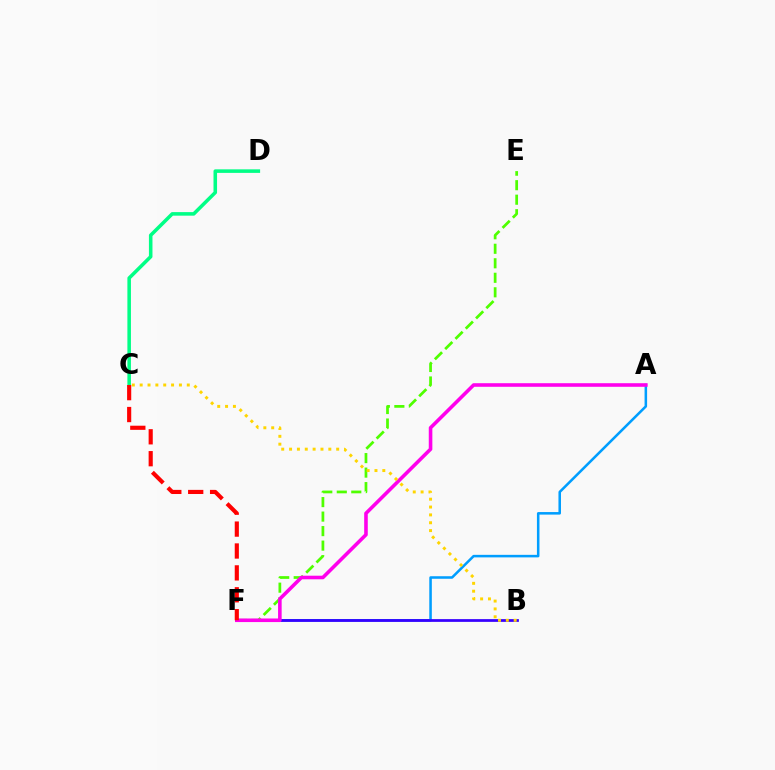{('E', 'F'): [{'color': '#4fff00', 'line_style': 'dashed', 'thickness': 1.97}], ('A', 'F'): [{'color': '#009eff', 'line_style': 'solid', 'thickness': 1.83}, {'color': '#ff00ed', 'line_style': 'solid', 'thickness': 2.58}], ('B', 'F'): [{'color': '#3700ff', 'line_style': 'solid', 'thickness': 1.98}], ('C', 'D'): [{'color': '#00ff86', 'line_style': 'solid', 'thickness': 2.56}], ('B', 'C'): [{'color': '#ffd500', 'line_style': 'dotted', 'thickness': 2.13}], ('C', 'F'): [{'color': '#ff0000', 'line_style': 'dashed', 'thickness': 2.97}]}